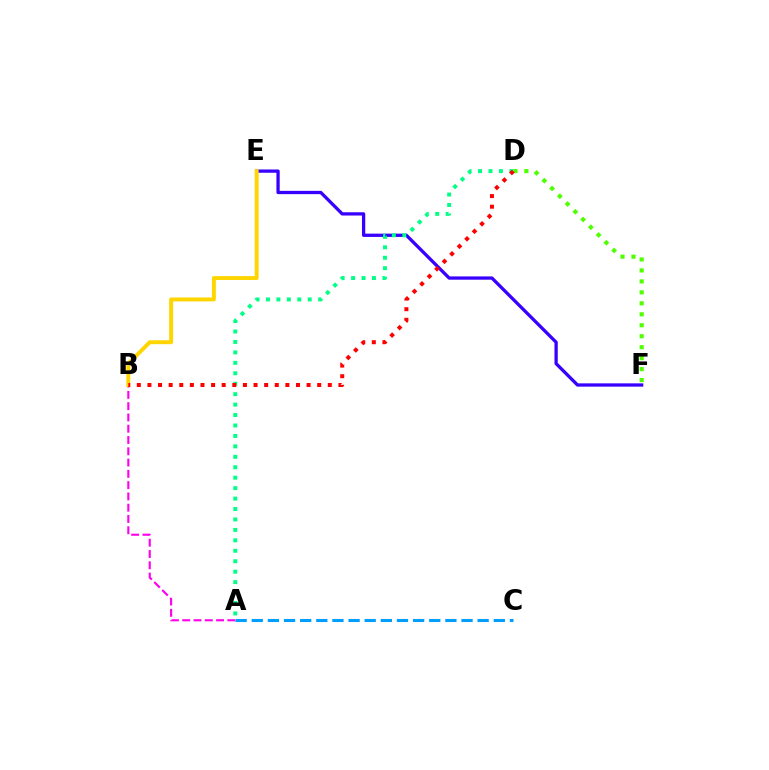{('A', 'B'): [{'color': '#ff00ed', 'line_style': 'dashed', 'thickness': 1.53}], ('E', 'F'): [{'color': '#3700ff', 'line_style': 'solid', 'thickness': 2.36}], ('B', 'E'): [{'color': '#ffd500', 'line_style': 'solid', 'thickness': 2.83}], ('D', 'F'): [{'color': '#4fff00', 'line_style': 'dotted', 'thickness': 2.98}], ('A', 'C'): [{'color': '#009eff', 'line_style': 'dashed', 'thickness': 2.19}], ('A', 'D'): [{'color': '#00ff86', 'line_style': 'dotted', 'thickness': 2.84}], ('B', 'D'): [{'color': '#ff0000', 'line_style': 'dotted', 'thickness': 2.88}]}